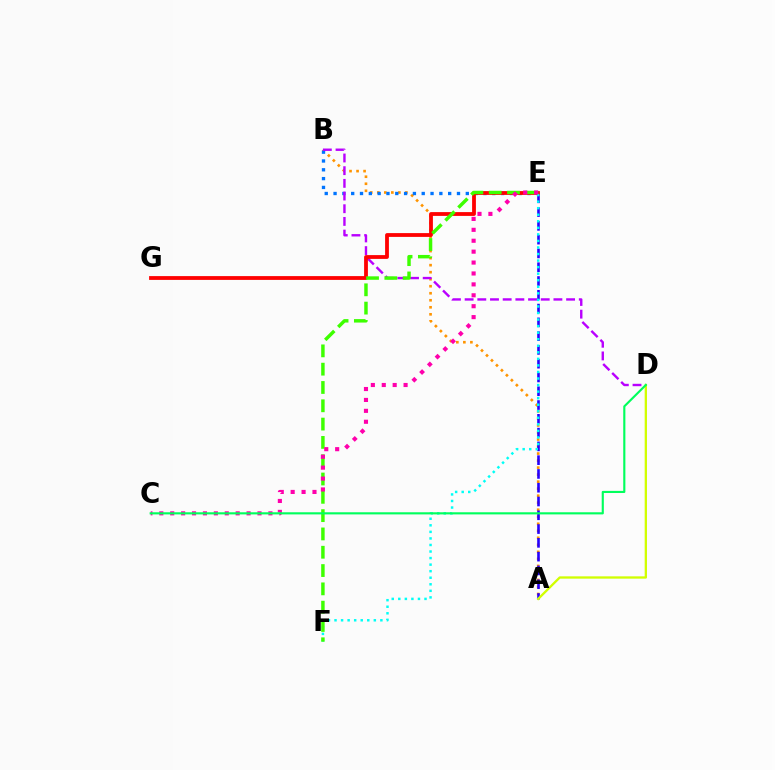{('A', 'B'): [{'color': '#ff9400', 'line_style': 'dotted', 'thickness': 1.91}], ('B', 'E'): [{'color': '#0074ff', 'line_style': 'dotted', 'thickness': 2.4}], ('B', 'D'): [{'color': '#b900ff', 'line_style': 'dashed', 'thickness': 1.72}], ('A', 'E'): [{'color': '#2500ff', 'line_style': 'dashed', 'thickness': 1.87}], ('A', 'D'): [{'color': '#d1ff00', 'line_style': 'solid', 'thickness': 1.66}], ('E', 'G'): [{'color': '#ff0000', 'line_style': 'solid', 'thickness': 2.73}], ('E', 'F'): [{'color': '#00fff6', 'line_style': 'dotted', 'thickness': 1.78}, {'color': '#3dff00', 'line_style': 'dashed', 'thickness': 2.49}], ('C', 'E'): [{'color': '#ff00ac', 'line_style': 'dotted', 'thickness': 2.96}], ('C', 'D'): [{'color': '#00ff5c', 'line_style': 'solid', 'thickness': 1.54}]}